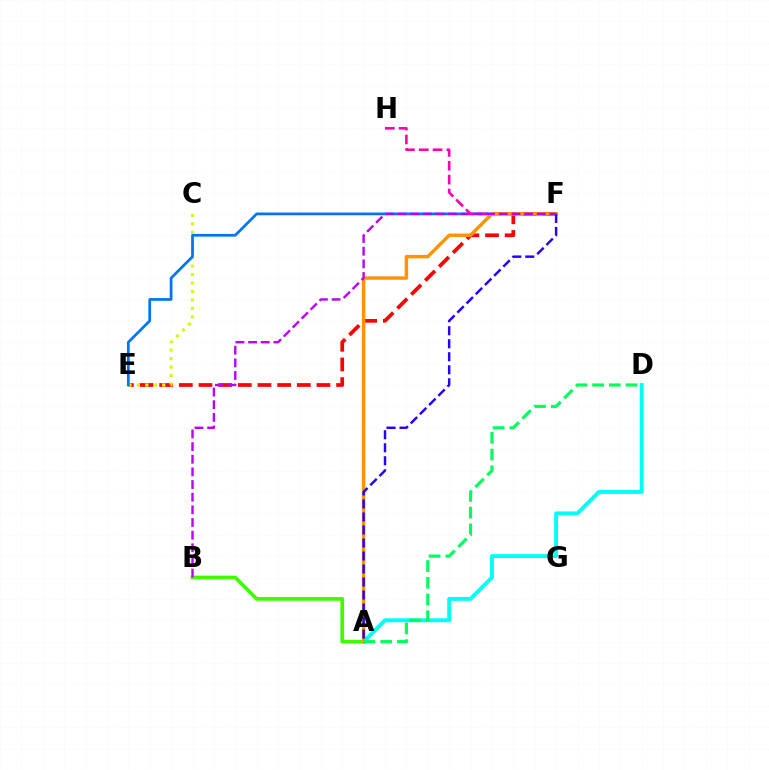{('E', 'F'): [{'color': '#ff0000', 'line_style': 'dashed', 'thickness': 2.67}, {'color': '#0074ff', 'line_style': 'solid', 'thickness': 1.97}], ('C', 'E'): [{'color': '#d1ff00', 'line_style': 'dotted', 'thickness': 2.29}], ('A', 'B'): [{'color': '#3dff00', 'line_style': 'solid', 'thickness': 2.67}], ('A', 'D'): [{'color': '#00fff6', 'line_style': 'solid', 'thickness': 2.79}, {'color': '#00ff5c', 'line_style': 'dashed', 'thickness': 2.27}], ('F', 'H'): [{'color': '#ff00ac', 'line_style': 'dashed', 'thickness': 1.88}], ('A', 'F'): [{'color': '#ff9400', 'line_style': 'solid', 'thickness': 2.49}, {'color': '#2500ff', 'line_style': 'dashed', 'thickness': 1.77}], ('B', 'F'): [{'color': '#b900ff', 'line_style': 'dashed', 'thickness': 1.72}]}